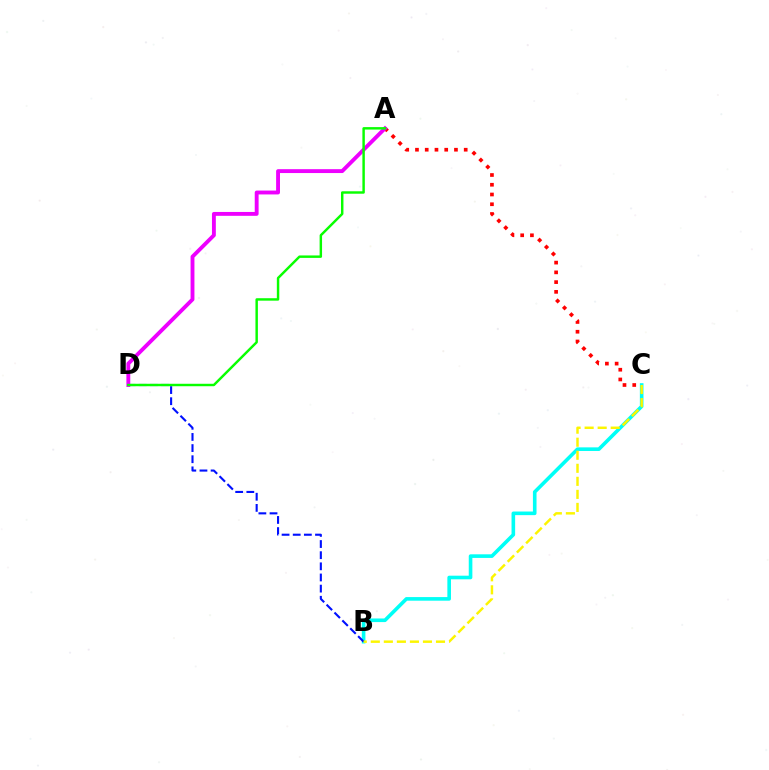{('B', 'C'): [{'color': '#00fff6', 'line_style': 'solid', 'thickness': 2.6}, {'color': '#fcf500', 'line_style': 'dashed', 'thickness': 1.77}], ('A', 'C'): [{'color': '#ff0000', 'line_style': 'dotted', 'thickness': 2.65}], ('B', 'D'): [{'color': '#0010ff', 'line_style': 'dashed', 'thickness': 1.51}], ('A', 'D'): [{'color': '#ee00ff', 'line_style': 'solid', 'thickness': 2.79}, {'color': '#08ff00', 'line_style': 'solid', 'thickness': 1.76}]}